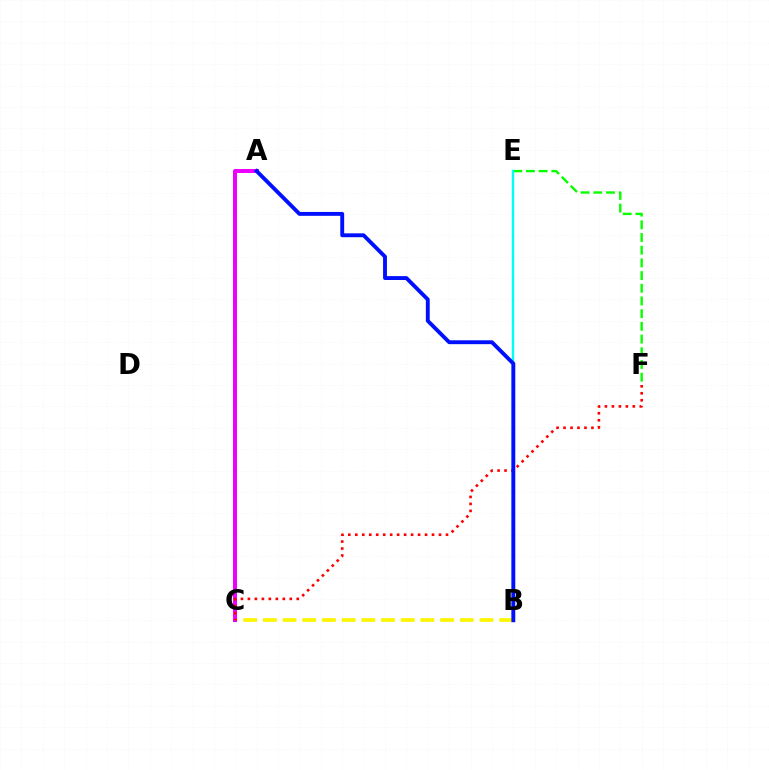{('E', 'F'): [{'color': '#08ff00', 'line_style': 'dashed', 'thickness': 1.72}], ('B', 'E'): [{'color': '#00fff6', 'line_style': 'solid', 'thickness': 1.73}], ('B', 'C'): [{'color': '#fcf500', 'line_style': 'dashed', 'thickness': 2.67}], ('A', 'C'): [{'color': '#ee00ff', 'line_style': 'solid', 'thickness': 2.88}], ('C', 'F'): [{'color': '#ff0000', 'line_style': 'dotted', 'thickness': 1.9}], ('A', 'B'): [{'color': '#0010ff', 'line_style': 'solid', 'thickness': 2.79}]}